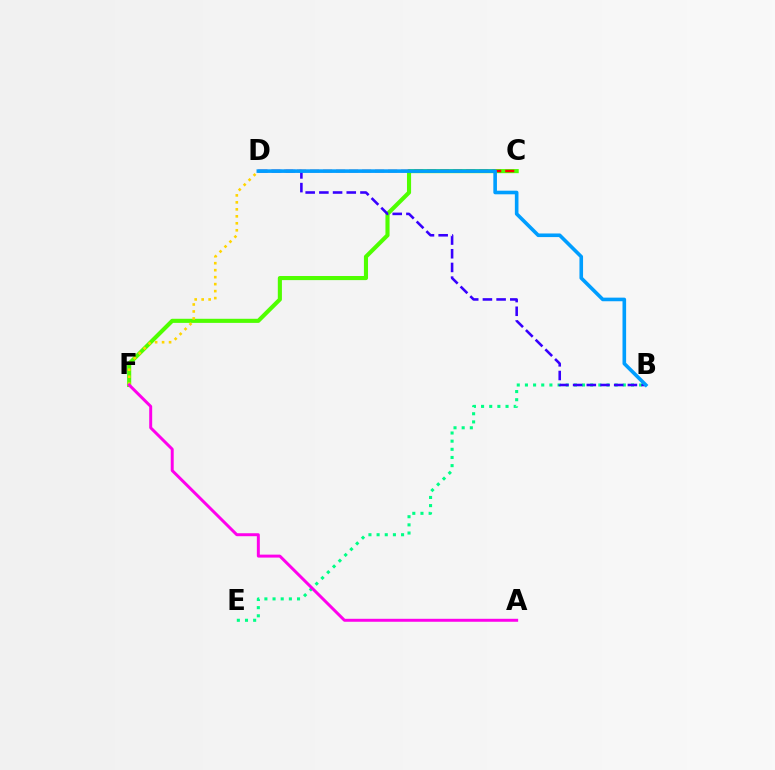{('C', 'F'): [{'color': '#4fff00', 'line_style': 'solid', 'thickness': 2.96}], ('B', 'E'): [{'color': '#00ff86', 'line_style': 'dotted', 'thickness': 2.22}], ('C', 'D'): [{'color': '#ff0000', 'line_style': 'dashed', 'thickness': 1.77}], ('D', 'F'): [{'color': '#ffd500', 'line_style': 'dotted', 'thickness': 1.9}], ('B', 'D'): [{'color': '#3700ff', 'line_style': 'dashed', 'thickness': 1.86}, {'color': '#009eff', 'line_style': 'solid', 'thickness': 2.6}], ('A', 'F'): [{'color': '#ff00ed', 'line_style': 'solid', 'thickness': 2.14}]}